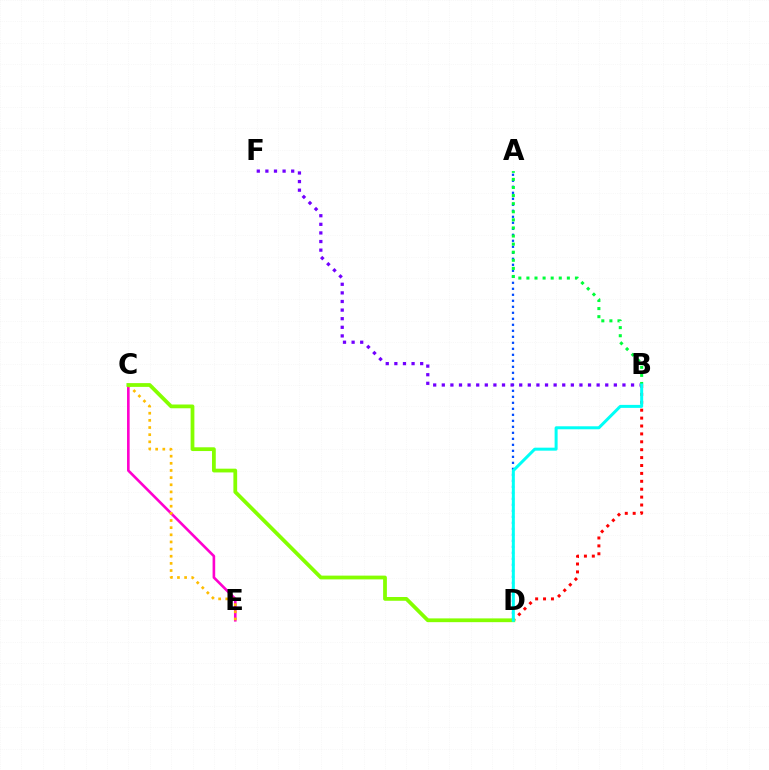{('C', 'E'): [{'color': '#ff00cf', 'line_style': 'solid', 'thickness': 1.89}, {'color': '#ffbd00', 'line_style': 'dotted', 'thickness': 1.94}], ('A', 'D'): [{'color': '#004bff', 'line_style': 'dotted', 'thickness': 1.63}], ('B', 'F'): [{'color': '#7200ff', 'line_style': 'dotted', 'thickness': 2.34}], ('B', 'D'): [{'color': '#ff0000', 'line_style': 'dotted', 'thickness': 2.15}, {'color': '#00fff6', 'line_style': 'solid', 'thickness': 2.16}], ('C', 'D'): [{'color': '#84ff00', 'line_style': 'solid', 'thickness': 2.71}], ('A', 'B'): [{'color': '#00ff39', 'line_style': 'dotted', 'thickness': 2.2}]}